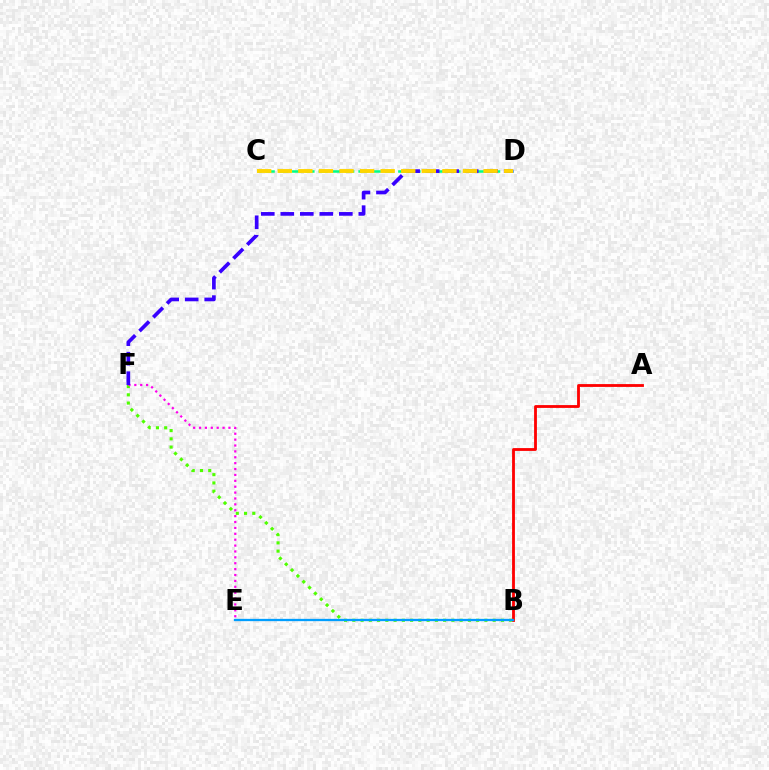{('A', 'B'): [{'color': '#ff0000', 'line_style': 'solid', 'thickness': 2.03}], ('B', 'F'): [{'color': '#4fff00', 'line_style': 'dotted', 'thickness': 2.24}], ('B', 'E'): [{'color': '#009eff', 'line_style': 'solid', 'thickness': 1.66}], ('E', 'F'): [{'color': '#ff00ed', 'line_style': 'dotted', 'thickness': 1.6}], ('C', 'D'): [{'color': '#00ff86', 'line_style': 'dashed', 'thickness': 1.8}, {'color': '#ffd500', 'line_style': 'dashed', 'thickness': 2.8}], ('D', 'F'): [{'color': '#3700ff', 'line_style': 'dashed', 'thickness': 2.65}]}